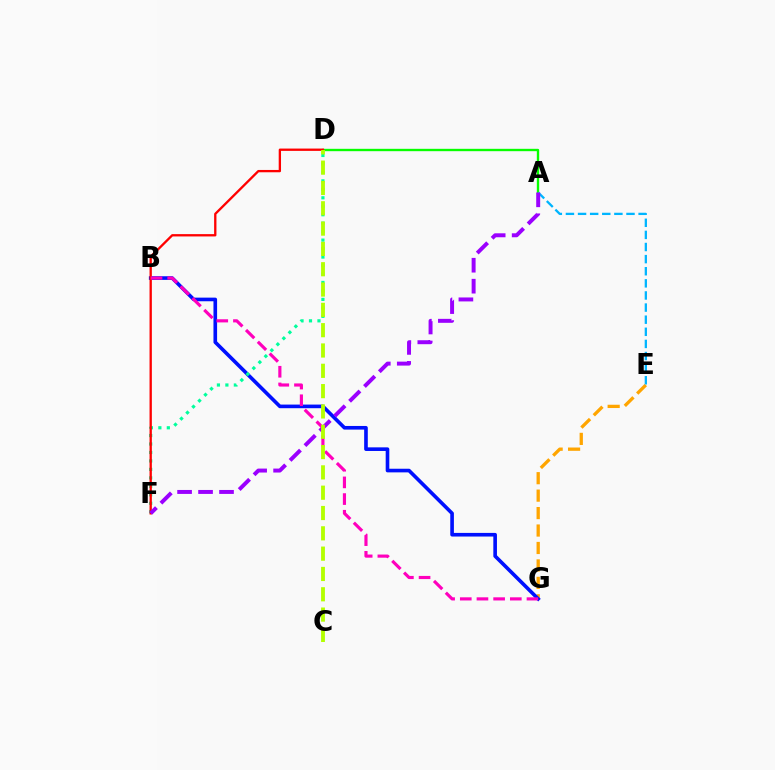{('E', 'G'): [{'color': '#ffa500', 'line_style': 'dashed', 'thickness': 2.37}], ('B', 'G'): [{'color': '#0010ff', 'line_style': 'solid', 'thickness': 2.61}, {'color': '#ff00bd', 'line_style': 'dashed', 'thickness': 2.27}], ('A', 'D'): [{'color': '#08ff00', 'line_style': 'solid', 'thickness': 1.71}], ('A', 'E'): [{'color': '#00b5ff', 'line_style': 'dashed', 'thickness': 1.65}], ('D', 'F'): [{'color': '#00ff9d', 'line_style': 'dotted', 'thickness': 2.3}, {'color': '#ff0000', 'line_style': 'solid', 'thickness': 1.67}], ('A', 'F'): [{'color': '#9b00ff', 'line_style': 'dashed', 'thickness': 2.85}], ('C', 'D'): [{'color': '#b3ff00', 'line_style': 'dashed', 'thickness': 2.76}]}